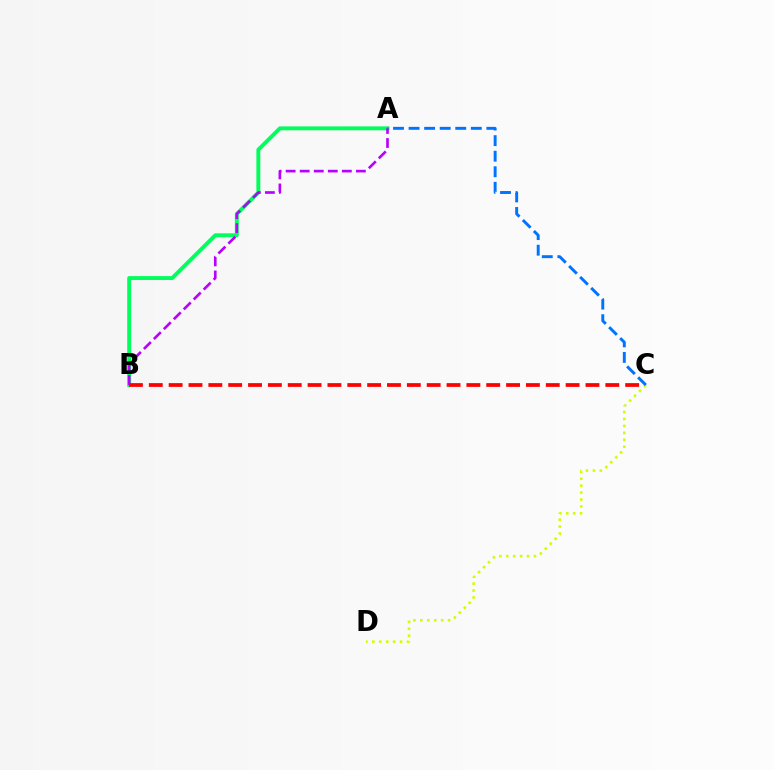{('A', 'B'): [{'color': '#00ff5c', 'line_style': 'solid', 'thickness': 2.82}, {'color': '#b900ff', 'line_style': 'dashed', 'thickness': 1.91}], ('B', 'C'): [{'color': '#ff0000', 'line_style': 'dashed', 'thickness': 2.7}], ('C', 'D'): [{'color': '#d1ff00', 'line_style': 'dotted', 'thickness': 1.89}], ('A', 'C'): [{'color': '#0074ff', 'line_style': 'dashed', 'thickness': 2.11}]}